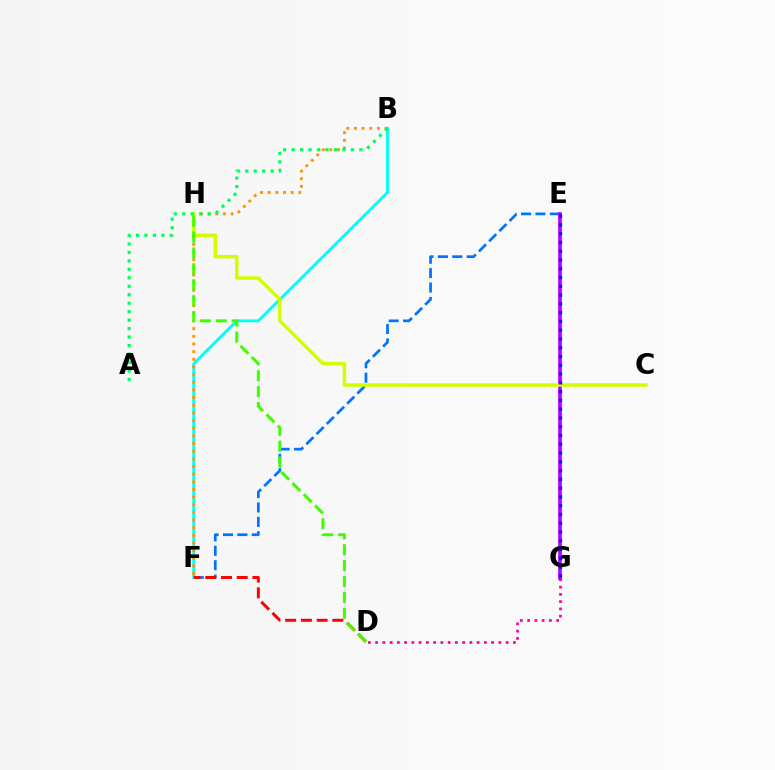{('D', 'G'): [{'color': '#ff00ac', 'line_style': 'dotted', 'thickness': 1.97}], ('E', 'F'): [{'color': '#0074ff', 'line_style': 'dashed', 'thickness': 1.96}], ('B', 'F'): [{'color': '#00fff6', 'line_style': 'solid', 'thickness': 2.07}, {'color': '#ff9400', 'line_style': 'dotted', 'thickness': 2.08}], ('E', 'G'): [{'color': '#b900ff', 'line_style': 'solid', 'thickness': 2.65}, {'color': '#2500ff', 'line_style': 'dotted', 'thickness': 2.38}], ('D', 'F'): [{'color': '#ff0000', 'line_style': 'dashed', 'thickness': 2.14}], ('C', 'H'): [{'color': '#d1ff00', 'line_style': 'solid', 'thickness': 2.49}], ('D', 'H'): [{'color': '#3dff00', 'line_style': 'dashed', 'thickness': 2.16}], ('A', 'B'): [{'color': '#00ff5c', 'line_style': 'dotted', 'thickness': 2.3}]}